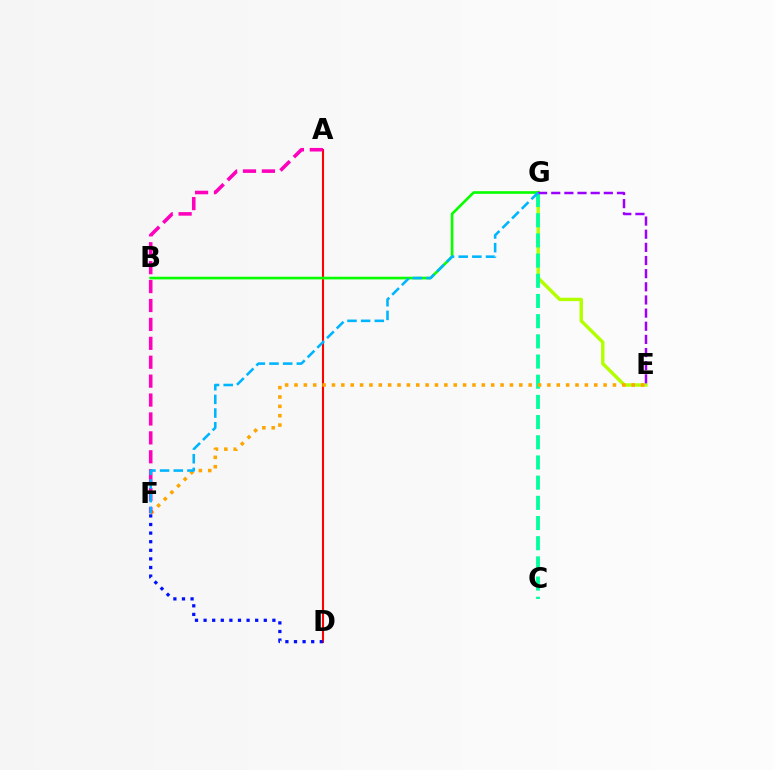{('E', 'G'): [{'color': '#b3ff00', 'line_style': 'solid', 'thickness': 2.45}, {'color': '#9b00ff', 'line_style': 'dashed', 'thickness': 1.79}], ('C', 'G'): [{'color': '#00ff9d', 'line_style': 'dashed', 'thickness': 2.74}], ('A', 'D'): [{'color': '#ff0000', 'line_style': 'solid', 'thickness': 1.5}], ('E', 'F'): [{'color': '#ffa500', 'line_style': 'dotted', 'thickness': 2.54}], ('B', 'G'): [{'color': '#08ff00', 'line_style': 'solid', 'thickness': 1.91}], ('A', 'F'): [{'color': '#ff00bd', 'line_style': 'dashed', 'thickness': 2.57}], ('F', 'G'): [{'color': '#00b5ff', 'line_style': 'dashed', 'thickness': 1.86}], ('D', 'F'): [{'color': '#0010ff', 'line_style': 'dotted', 'thickness': 2.34}]}